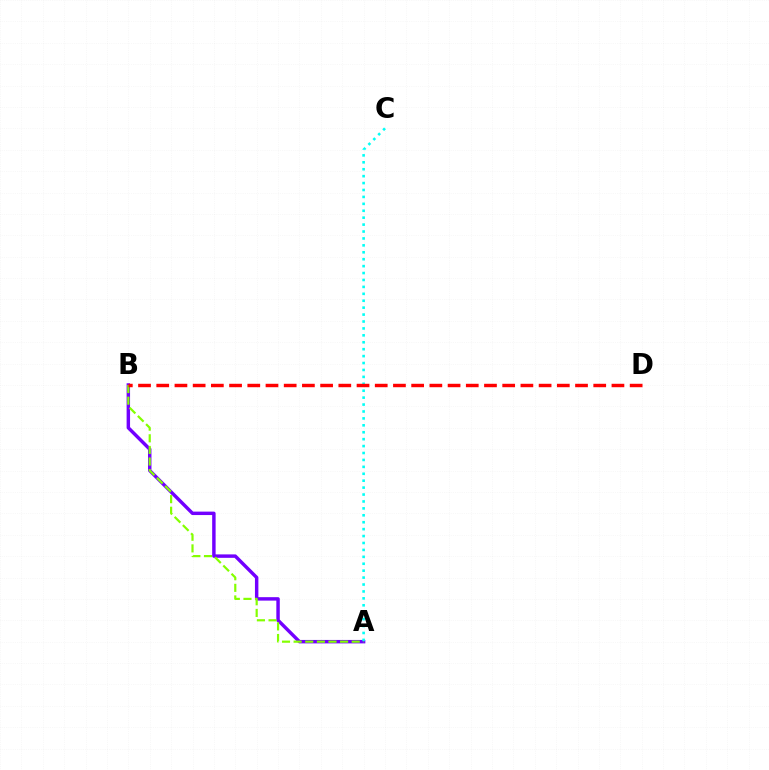{('A', 'B'): [{'color': '#7200ff', 'line_style': 'solid', 'thickness': 2.48}, {'color': '#84ff00', 'line_style': 'dashed', 'thickness': 1.58}], ('A', 'C'): [{'color': '#00fff6', 'line_style': 'dotted', 'thickness': 1.88}], ('B', 'D'): [{'color': '#ff0000', 'line_style': 'dashed', 'thickness': 2.47}]}